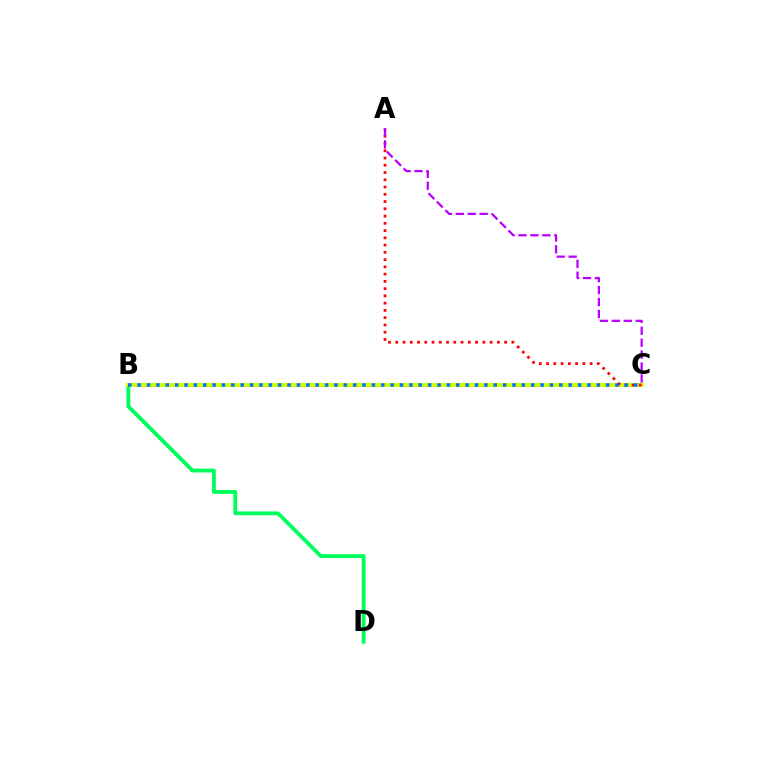{('B', 'D'): [{'color': '#00ff5c', 'line_style': 'solid', 'thickness': 2.76}], ('B', 'C'): [{'color': '#d1ff00', 'line_style': 'solid', 'thickness': 2.85}, {'color': '#0074ff', 'line_style': 'dotted', 'thickness': 2.55}], ('A', 'C'): [{'color': '#ff0000', 'line_style': 'dotted', 'thickness': 1.97}, {'color': '#b900ff', 'line_style': 'dashed', 'thickness': 1.62}]}